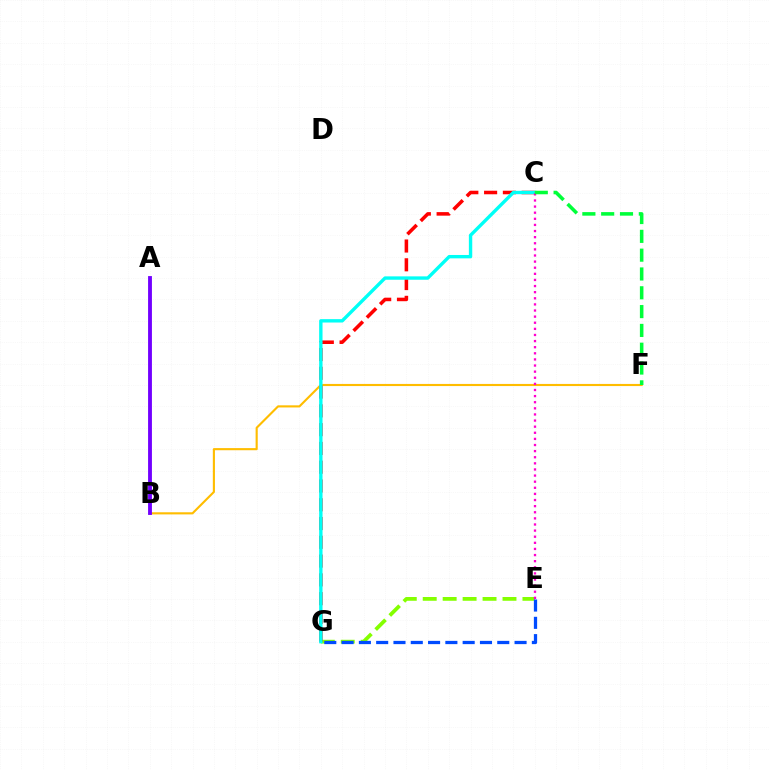{('B', 'F'): [{'color': '#ffbd00', 'line_style': 'solid', 'thickness': 1.53}], ('E', 'G'): [{'color': '#84ff00', 'line_style': 'dashed', 'thickness': 2.71}, {'color': '#004bff', 'line_style': 'dashed', 'thickness': 2.35}], ('C', 'G'): [{'color': '#ff0000', 'line_style': 'dashed', 'thickness': 2.55}, {'color': '#00fff6', 'line_style': 'solid', 'thickness': 2.43}], ('C', 'E'): [{'color': '#ff00cf', 'line_style': 'dotted', 'thickness': 1.66}], ('A', 'B'): [{'color': '#7200ff', 'line_style': 'solid', 'thickness': 2.77}], ('C', 'F'): [{'color': '#00ff39', 'line_style': 'dashed', 'thickness': 2.56}]}